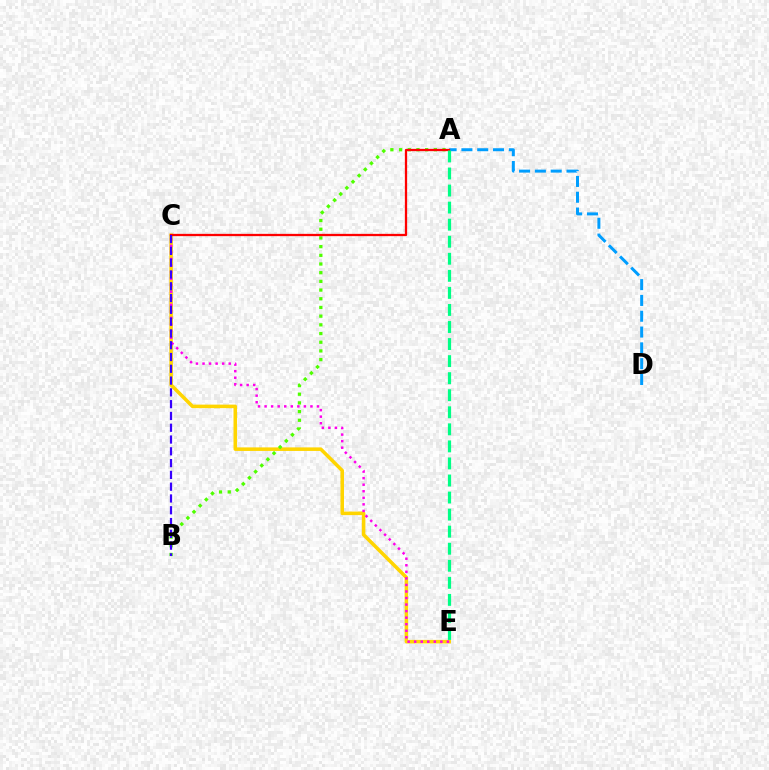{('C', 'E'): [{'color': '#ffd500', 'line_style': 'solid', 'thickness': 2.55}, {'color': '#ff00ed', 'line_style': 'dotted', 'thickness': 1.78}], ('A', 'B'): [{'color': '#4fff00', 'line_style': 'dotted', 'thickness': 2.36}], ('A', 'D'): [{'color': '#009eff', 'line_style': 'dashed', 'thickness': 2.15}], ('A', 'C'): [{'color': '#ff0000', 'line_style': 'solid', 'thickness': 1.64}], ('A', 'E'): [{'color': '#00ff86', 'line_style': 'dashed', 'thickness': 2.32}], ('B', 'C'): [{'color': '#3700ff', 'line_style': 'dashed', 'thickness': 1.6}]}